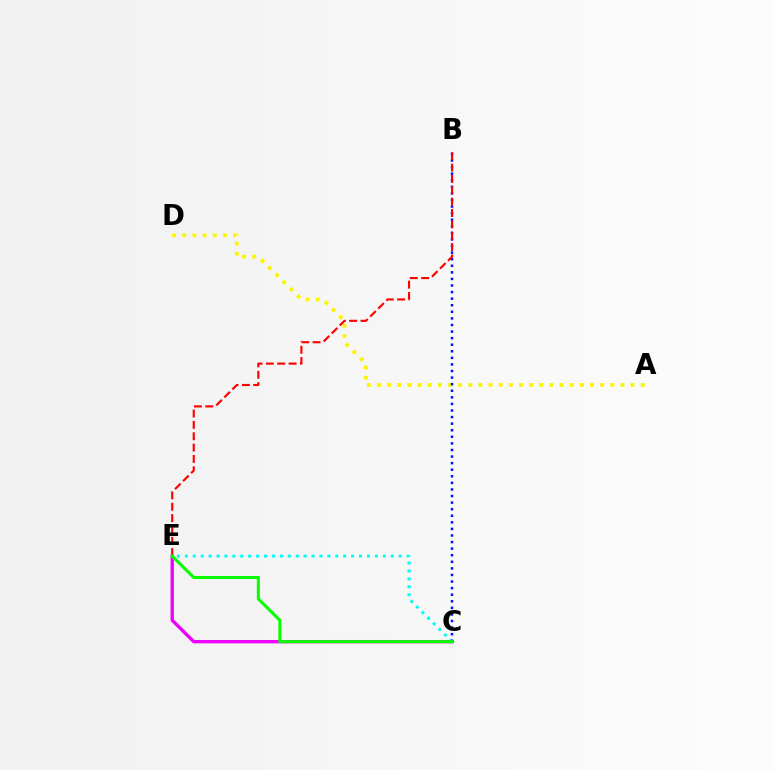{('C', 'E'): [{'color': '#ee00ff', 'line_style': 'solid', 'thickness': 2.41}, {'color': '#00fff6', 'line_style': 'dotted', 'thickness': 2.15}, {'color': '#08ff00', 'line_style': 'solid', 'thickness': 2.2}], ('A', 'D'): [{'color': '#fcf500', 'line_style': 'dotted', 'thickness': 2.76}], ('B', 'C'): [{'color': '#0010ff', 'line_style': 'dotted', 'thickness': 1.79}], ('B', 'E'): [{'color': '#ff0000', 'line_style': 'dashed', 'thickness': 1.54}]}